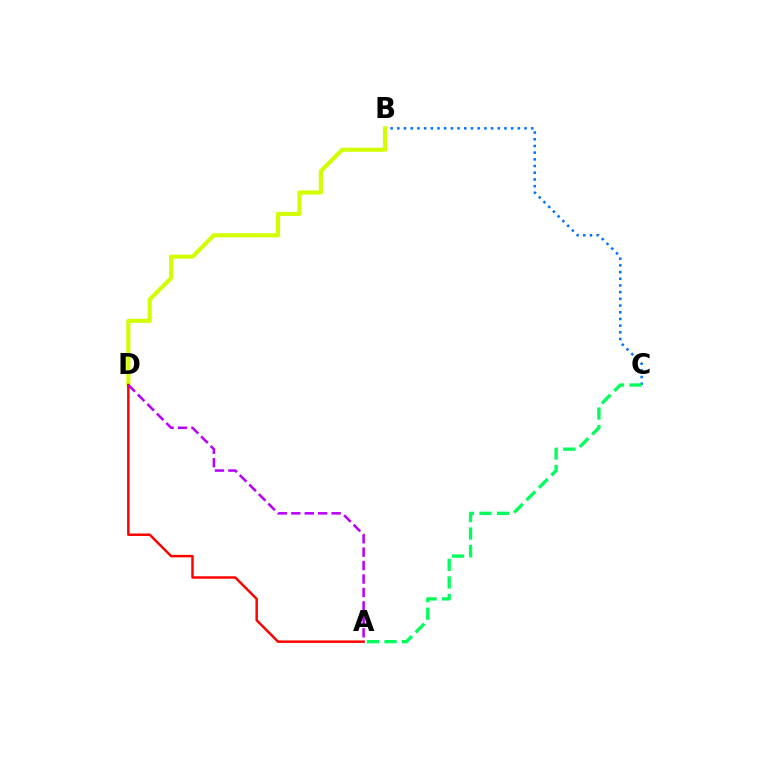{('B', 'C'): [{'color': '#0074ff', 'line_style': 'dotted', 'thickness': 1.82}], ('A', 'C'): [{'color': '#00ff5c', 'line_style': 'dashed', 'thickness': 2.39}], ('B', 'D'): [{'color': '#d1ff00', 'line_style': 'solid', 'thickness': 2.95}], ('A', 'D'): [{'color': '#ff0000', 'line_style': 'solid', 'thickness': 1.78}, {'color': '#b900ff', 'line_style': 'dashed', 'thickness': 1.83}]}